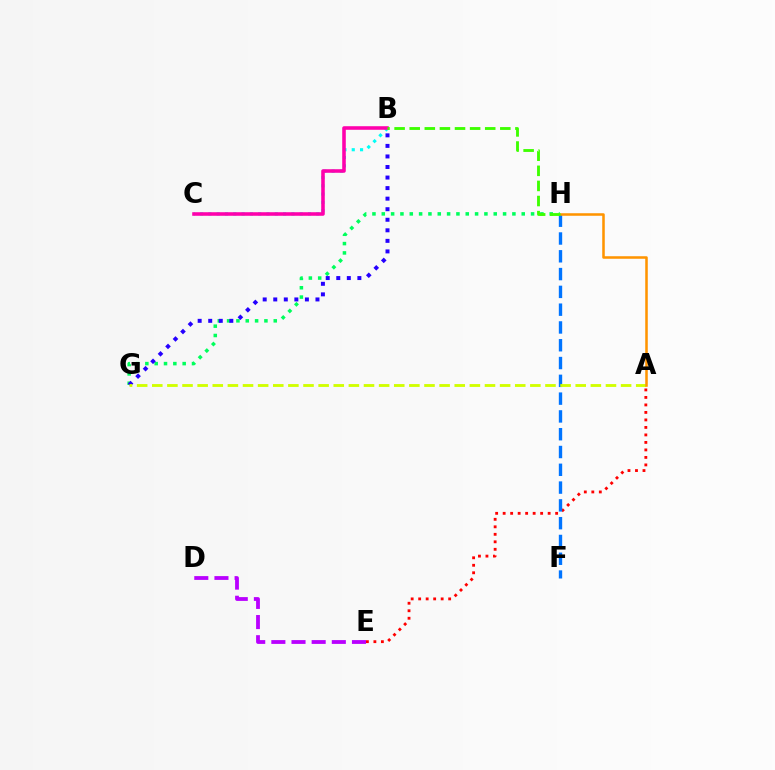{('A', 'E'): [{'color': '#ff0000', 'line_style': 'dotted', 'thickness': 2.04}], ('B', 'C'): [{'color': '#00fff6', 'line_style': 'dotted', 'thickness': 2.26}, {'color': '#ff00ac', 'line_style': 'solid', 'thickness': 2.57}], ('F', 'H'): [{'color': '#0074ff', 'line_style': 'dashed', 'thickness': 2.42}], ('G', 'H'): [{'color': '#00ff5c', 'line_style': 'dotted', 'thickness': 2.53}], ('B', 'G'): [{'color': '#2500ff', 'line_style': 'dotted', 'thickness': 2.87}], ('A', 'G'): [{'color': '#d1ff00', 'line_style': 'dashed', 'thickness': 2.05}], ('D', 'E'): [{'color': '#b900ff', 'line_style': 'dashed', 'thickness': 2.74}], ('A', 'H'): [{'color': '#ff9400', 'line_style': 'solid', 'thickness': 1.83}], ('B', 'H'): [{'color': '#3dff00', 'line_style': 'dashed', 'thickness': 2.05}]}